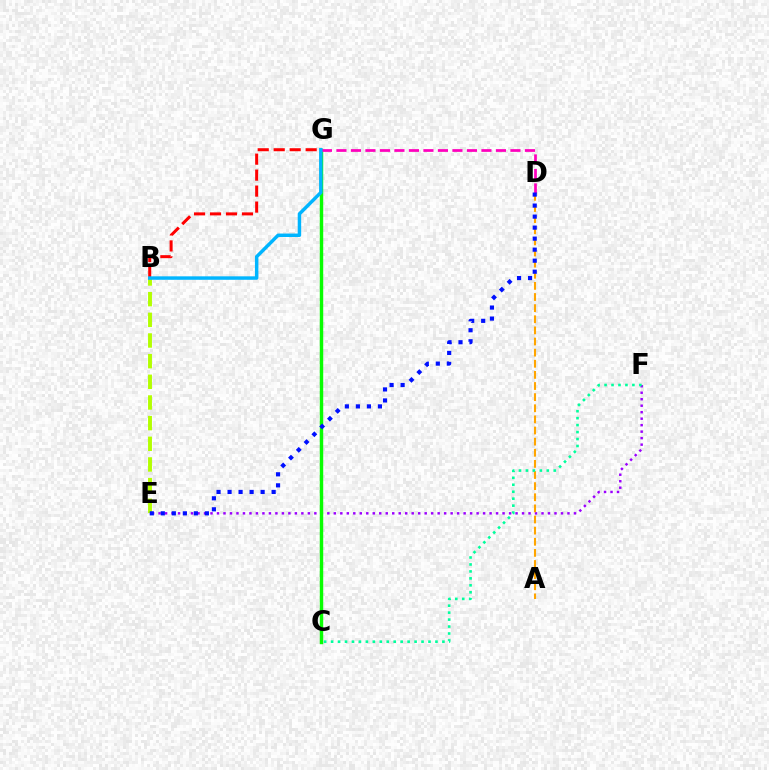{('E', 'F'): [{'color': '#9b00ff', 'line_style': 'dotted', 'thickness': 1.76}], ('B', 'G'): [{'color': '#ff0000', 'line_style': 'dashed', 'thickness': 2.17}, {'color': '#00b5ff', 'line_style': 'solid', 'thickness': 2.49}], ('B', 'E'): [{'color': '#b3ff00', 'line_style': 'dashed', 'thickness': 2.81}], ('C', 'G'): [{'color': '#08ff00', 'line_style': 'solid', 'thickness': 2.47}], ('A', 'D'): [{'color': '#ffa500', 'line_style': 'dashed', 'thickness': 1.51}], ('D', 'G'): [{'color': '#ff00bd', 'line_style': 'dashed', 'thickness': 1.97}], ('D', 'E'): [{'color': '#0010ff', 'line_style': 'dotted', 'thickness': 2.99}], ('C', 'F'): [{'color': '#00ff9d', 'line_style': 'dotted', 'thickness': 1.89}]}